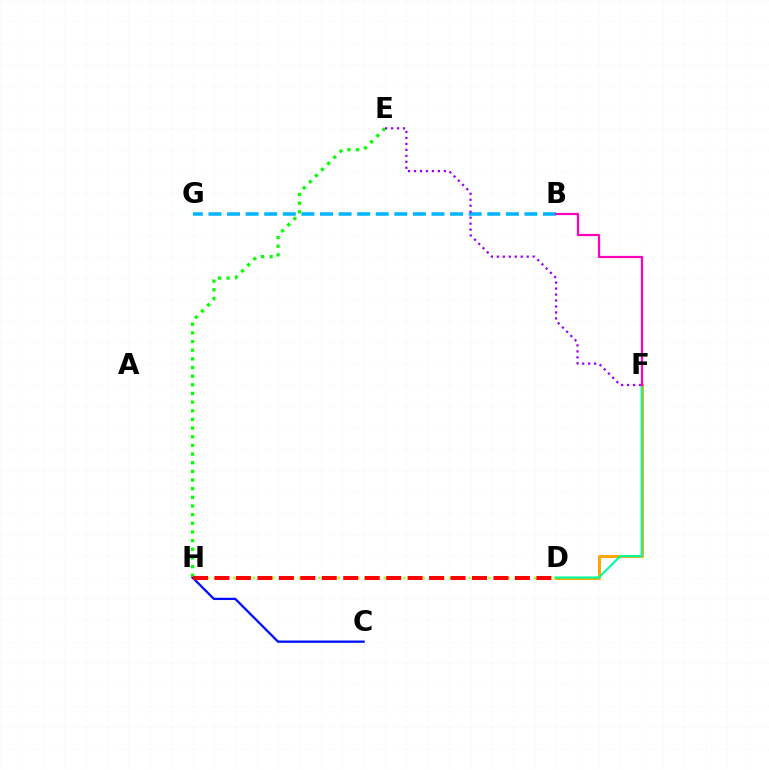{('D', 'H'): [{'color': '#b3ff00', 'line_style': 'dotted', 'thickness': 1.78}, {'color': '#ff0000', 'line_style': 'dashed', 'thickness': 2.92}], ('C', 'H'): [{'color': '#0010ff', 'line_style': 'solid', 'thickness': 1.65}], ('E', 'H'): [{'color': '#08ff00', 'line_style': 'dotted', 'thickness': 2.35}], ('B', 'G'): [{'color': '#00b5ff', 'line_style': 'dashed', 'thickness': 2.52}], ('D', 'F'): [{'color': '#ffa500', 'line_style': 'solid', 'thickness': 2.13}, {'color': '#00ff9d', 'line_style': 'solid', 'thickness': 1.52}], ('E', 'F'): [{'color': '#9b00ff', 'line_style': 'dotted', 'thickness': 1.62}], ('B', 'F'): [{'color': '#ff00bd', 'line_style': 'solid', 'thickness': 1.6}]}